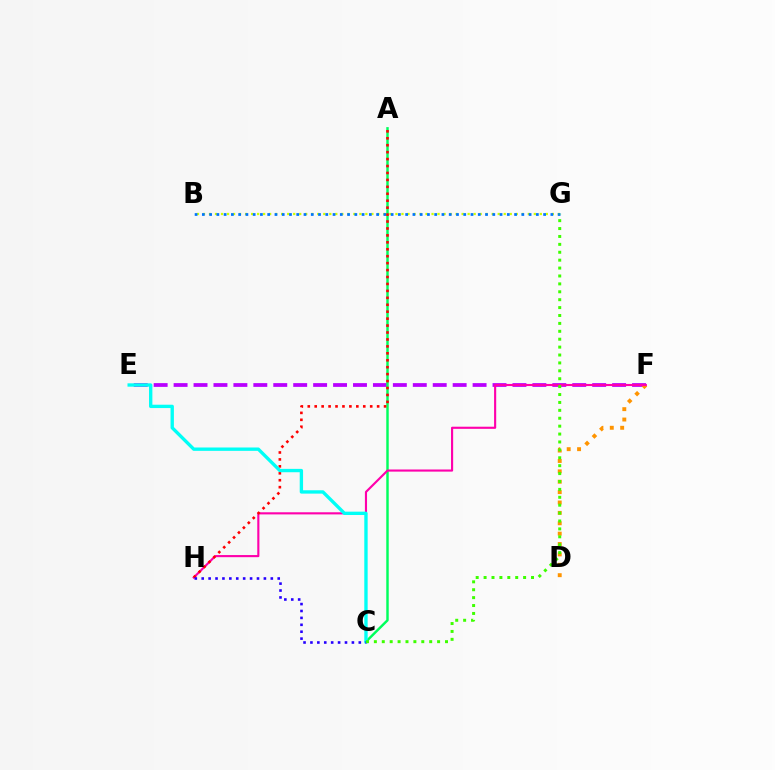{('E', 'F'): [{'color': '#b900ff', 'line_style': 'dashed', 'thickness': 2.71}], ('B', 'G'): [{'color': '#d1ff00', 'line_style': 'dotted', 'thickness': 1.63}, {'color': '#0074ff', 'line_style': 'dotted', 'thickness': 1.97}], ('D', 'F'): [{'color': '#ff9400', 'line_style': 'dotted', 'thickness': 2.82}], ('A', 'C'): [{'color': '#00ff5c', 'line_style': 'solid', 'thickness': 1.76}], ('F', 'H'): [{'color': '#ff00ac', 'line_style': 'solid', 'thickness': 1.53}], ('A', 'H'): [{'color': '#ff0000', 'line_style': 'dotted', 'thickness': 1.88}], ('C', 'E'): [{'color': '#00fff6', 'line_style': 'solid', 'thickness': 2.41}], ('C', 'H'): [{'color': '#2500ff', 'line_style': 'dotted', 'thickness': 1.88}], ('C', 'G'): [{'color': '#3dff00', 'line_style': 'dotted', 'thickness': 2.15}]}